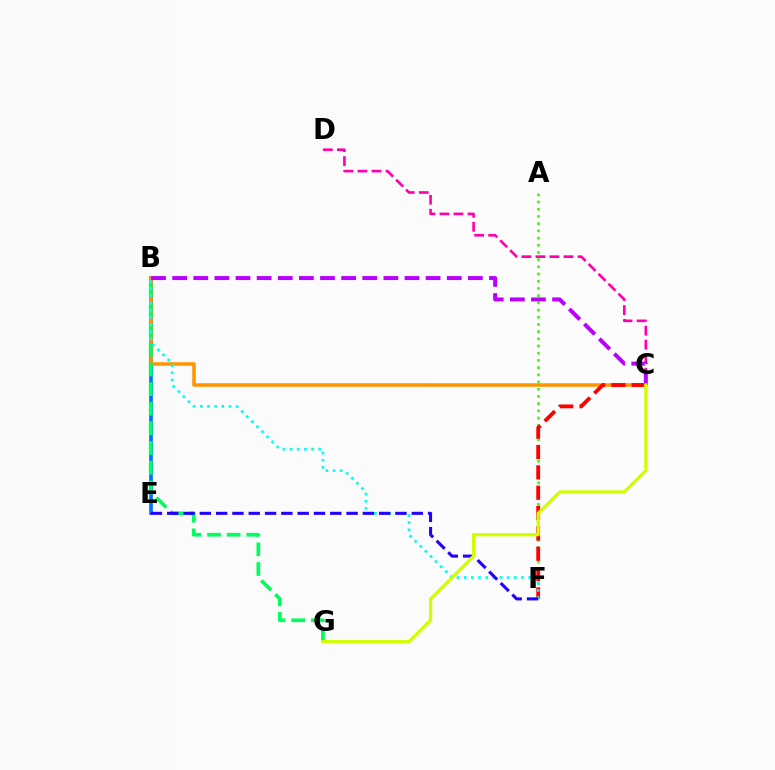{('B', 'E'): [{'color': '#0074ff', 'line_style': 'solid', 'thickness': 2.65}], ('B', 'C'): [{'color': '#ff9400', 'line_style': 'solid', 'thickness': 2.54}, {'color': '#b900ff', 'line_style': 'dashed', 'thickness': 2.87}], ('A', 'F'): [{'color': '#3dff00', 'line_style': 'dotted', 'thickness': 1.96}], ('C', 'F'): [{'color': '#ff0000', 'line_style': 'dashed', 'thickness': 2.76}], ('B', 'G'): [{'color': '#00ff5c', 'line_style': 'dashed', 'thickness': 2.67}], ('B', 'F'): [{'color': '#00fff6', 'line_style': 'dotted', 'thickness': 1.94}], ('C', 'D'): [{'color': '#ff00ac', 'line_style': 'dashed', 'thickness': 1.9}], ('E', 'F'): [{'color': '#2500ff', 'line_style': 'dashed', 'thickness': 2.22}], ('C', 'G'): [{'color': '#d1ff00', 'line_style': 'solid', 'thickness': 2.34}]}